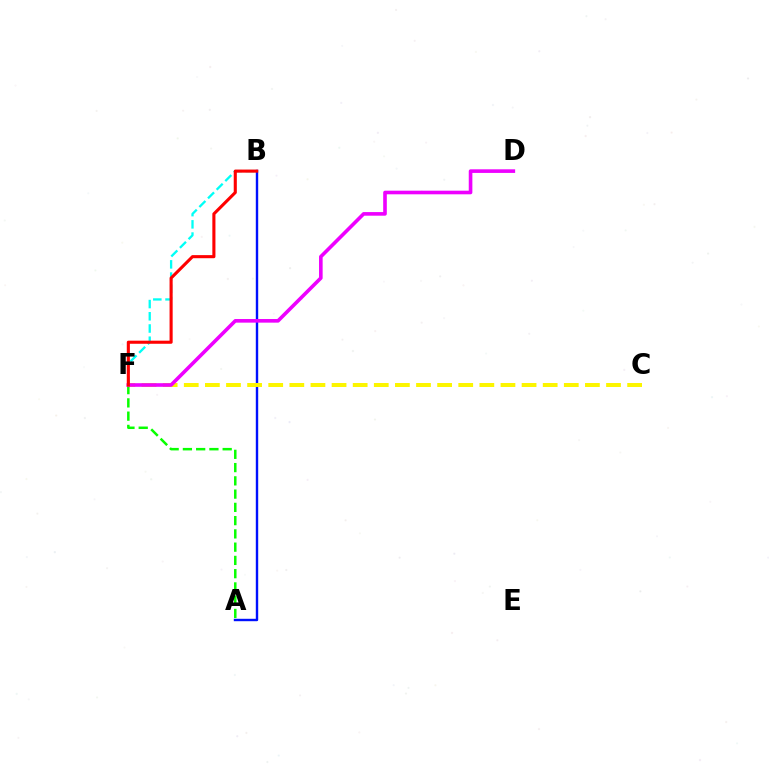{('B', 'F'): [{'color': '#00fff6', 'line_style': 'dashed', 'thickness': 1.66}, {'color': '#ff0000', 'line_style': 'solid', 'thickness': 2.23}], ('A', 'F'): [{'color': '#08ff00', 'line_style': 'dashed', 'thickness': 1.8}], ('A', 'B'): [{'color': '#0010ff', 'line_style': 'solid', 'thickness': 1.73}], ('C', 'F'): [{'color': '#fcf500', 'line_style': 'dashed', 'thickness': 2.87}], ('D', 'F'): [{'color': '#ee00ff', 'line_style': 'solid', 'thickness': 2.6}]}